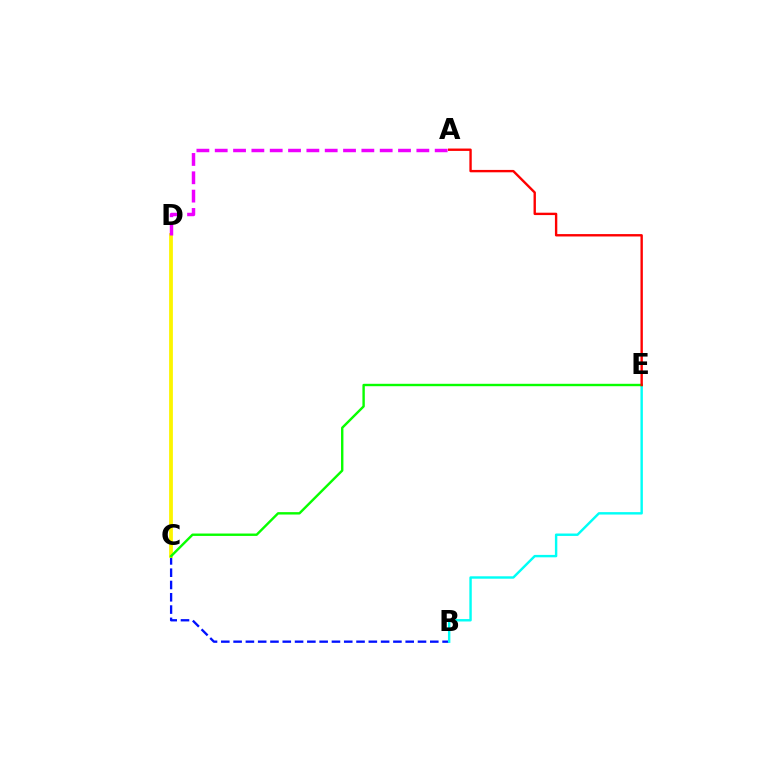{('B', 'C'): [{'color': '#0010ff', 'line_style': 'dashed', 'thickness': 1.67}], ('C', 'D'): [{'color': '#fcf500', 'line_style': 'solid', 'thickness': 2.72}], ('B', 'E'): [{'color': '#00fff6', 'line_style': 'solid', 'thickness': 1.74}], ('A', 'D'): [{'color': '#ee00ff', 'line_style': 'dashed', 'thickness': 2.49}], ('C', 'E'): [{'color': '#08ff00', 'line_style': 'solid', 'thickness': 1.73}], ('A', 'E'): [{'color': '#ff0000', 'line_style': 'solid', 'thickness': 1.71}]}